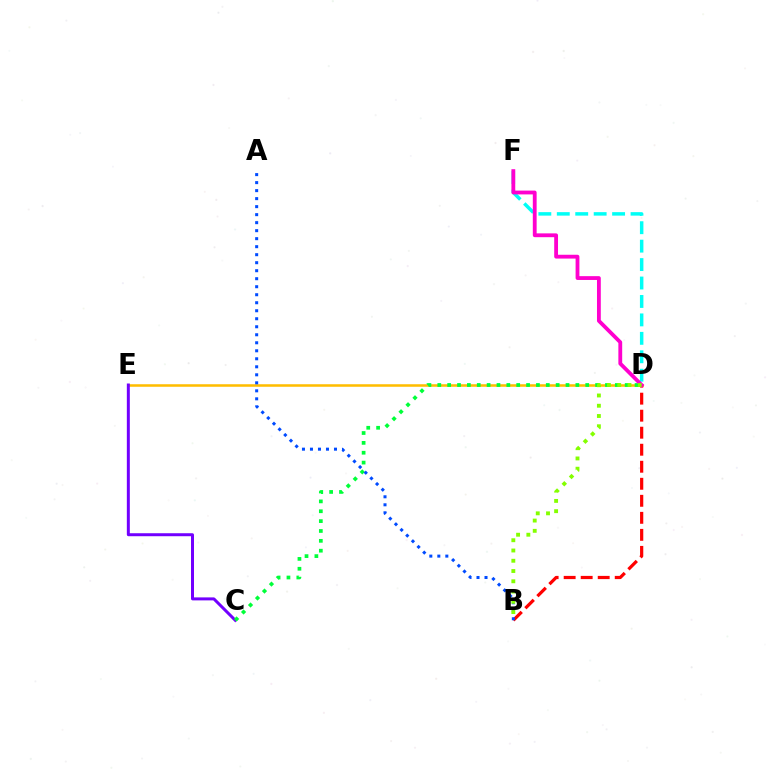{('D', 'E'): [{'color': '#ffbd00', 'line_style': 'solid', 'thickness': 1.83}], ('D', 'F'): [{'color': '#00fff6', 'line_style': 'dashed', 'thickness': 2.5}, {'color': '#ff00cf', 'line_style': 'solid', 'thickness': 2.75}], ('B', 'D'): [{'color': '#ff0000', 'line_style': 'dashed', 'thickness': 2.31}, {'color': '#84ff00', 'line_style': 'dotted', 'thickness': 2.79}], ('C', 'E'): [{'color': '#7200ff', 'line_style': 'solid', 'thickness': 2.15}], ('C', 'D'): [{'color': '#00ff39', 'line_style': 'dotted', 'thickness': 2.68}], ('A', 'B'): [{'color': '#004bff', 'line_style': 'dotted', 'thickness': 2.18}]}